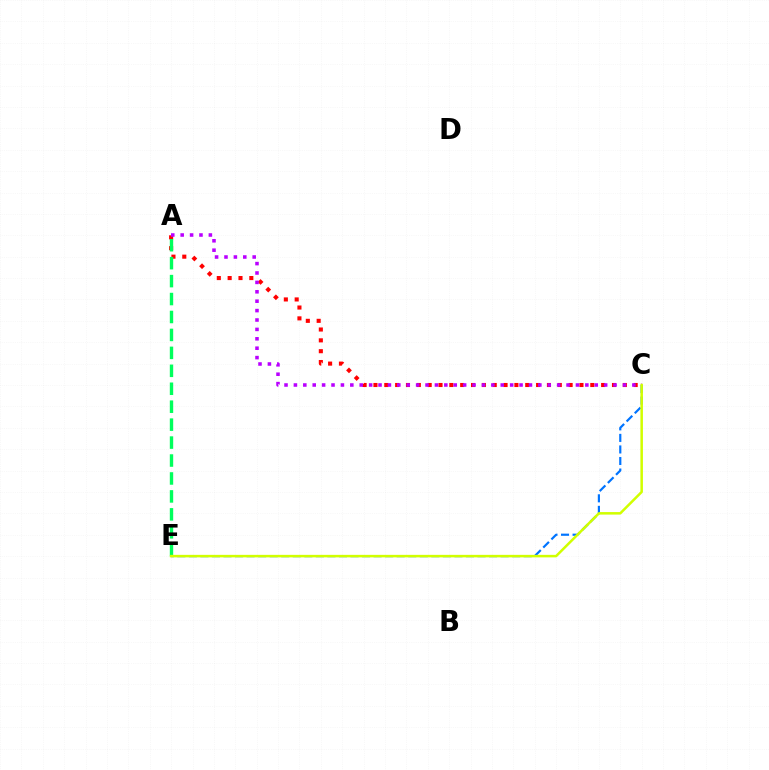{('C', 'E'): [{'color': '#0074ff', 'line_style': 'dashed', 'thickness': 1.57}, {'color': '#d1ff00', 'line_style': 'solid', 'thickness': 1.81}], ('A', 'C'): [{'color': '#ff0000', 'line_style': 'dotted', 'thickness': 2.95}, {'color': '#b900ff', 'line_style': 'dotted', 'thickness': 2.55}], ('A', 'E'): [{'color': '#00ff5c', 'line_style': 'dashed', 'thickness': 2.44}]}